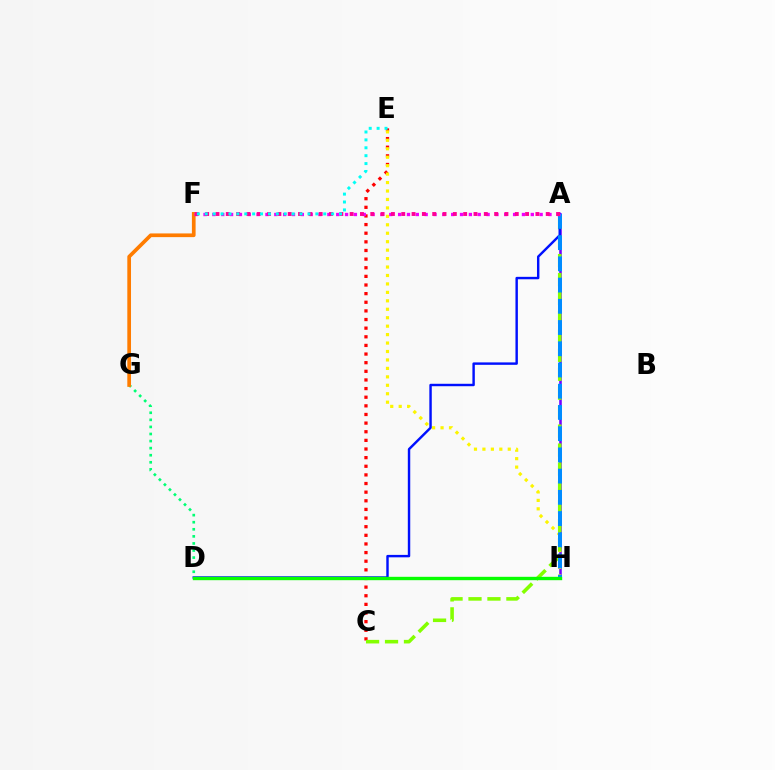{('C', 'E'): [{'color': '#ff0000', 'line_style': 'dotted', 'thickness': 2.35}], ('A', 'H'): [{'color': '#7200ff', 'line_style': 'solid', 'thickness': 1.84}, {'color': '#008cff', 'line_style': 'dashed', 'thickness': 2.88}], ('E', 'H'): [{'color': '#fcf500', 'line_style': 'dotted', 'thickness': 2.3}], ('D', 'G'): [{'color': '#00ff74', 'line_style': 'dotted', 'thickness': 1.92}], ('A', 'C'): [{'color': '#84ff00', 'line_style': 'dashed', 'thickness': 2.57}], ('F', 'G'): [{'color': '#ff7c00', 'line_style': 'solid', 'thickness': 2.66}], ('A', 'D'): [{'color': '#0010ff', 'line_style': 'solid', 'thickness': 1.75}], ('A', 'F'): [{'color': '#ee00ff', 'line_style': 'dotted', 'thickness': 2.4}, {'color': '#ff0094', 'line_style': 'dotted', 'thickness': 2.8}], ('D', 'H'): [{'color': '#08ff00', 'line_style': 'solid', 'thickness': 2.43}], ('E', 'F'): [{'color': '#00fff6', 'line_style': 'dotted', 'thickness': 2.15}]}